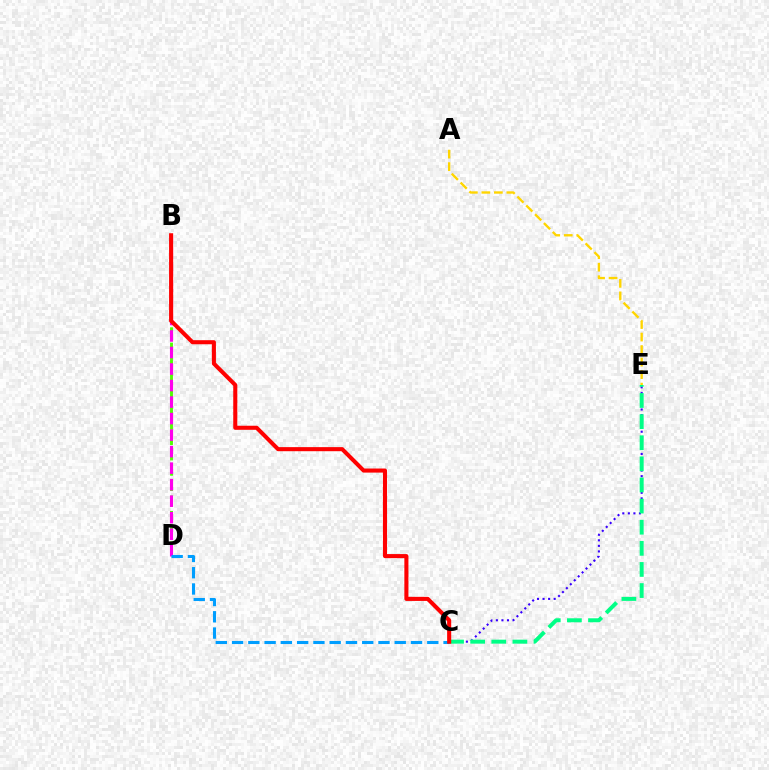{('A', 'E'): [{'color': '#ffd500', 'line_style': 'dashed', 'thickness': 1.7}], ('C', 'E'): [{'color': '#3700ff', 'line_style': 'dotted', 'thickness': 1.51}, {'color': '#00ff86', 'line_style': 'dashed', 'thickness': 2.87}], ('B', 'D'): [{'color': '#4fff00', 'line_style': 'dashed', 'thickness': 2.08}, {'color': '#ff00ed', 'line_style': 'dashed', 'thickness': 2.24}], ('C', 'D'): [{'color': '#009eff', 'line_style': 'dashed', 'thickness': 2.21}], ('B', 'C'): [{'color': '#ff0000', 'line_style': 'solid', 'thickness': 2.93}]}